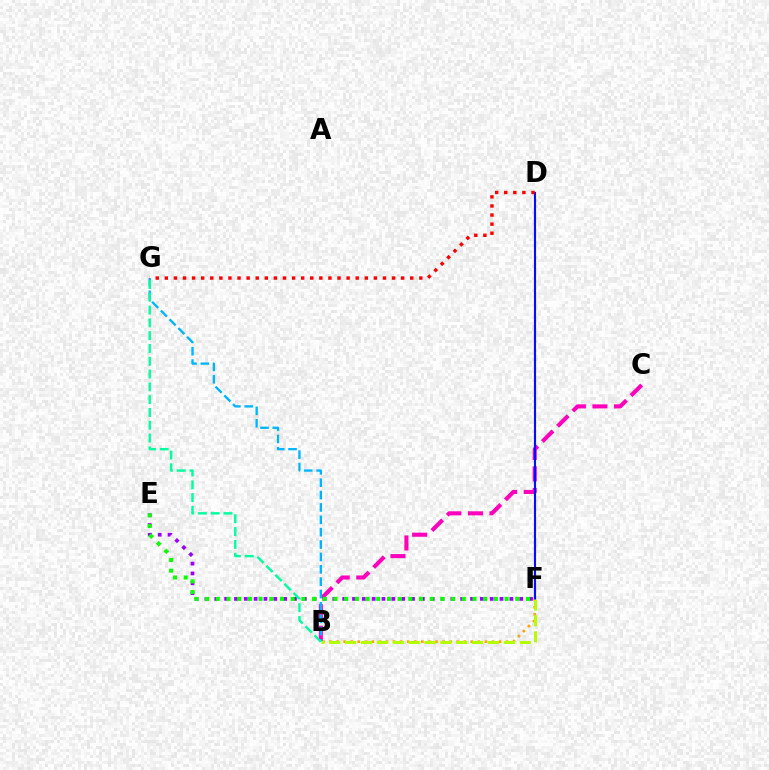{('B', 'F'): [{'color': '#ffa500', 'line_style': 'dotted', 'thickness': 1.92}, {'color': '#b3ff00', 'line_style': 'dashed', 'thickness': 2.16}], ('E', 'F'): [{'color': '#9b00ff', 'line_style': 'dotted', 'thickness': 2.67}, {'color': '#08ff00', 'line_style': 'dotted', 'thickness': 2.91}], ('B', 'C'): [{'color': '#ff00bd', 'line_style': 'dashed', 'thickness': 2.93}], ('B', 'G'): [{'color': '#00b5ff', 'line_style': 'dashed', 'thickness': 1.68}, {'color': '#00ff9d', 'line_style': 'dashed', 'thickness': 1.74}], ('D', 'F'): [{'color': '#0010ff', 'line_style': 'solid', 'thickness': 1.54}], ('D', 'G'): [{'color': '#ff0000', 'line_style': 'dotted', 'thickness': 2.47}]}